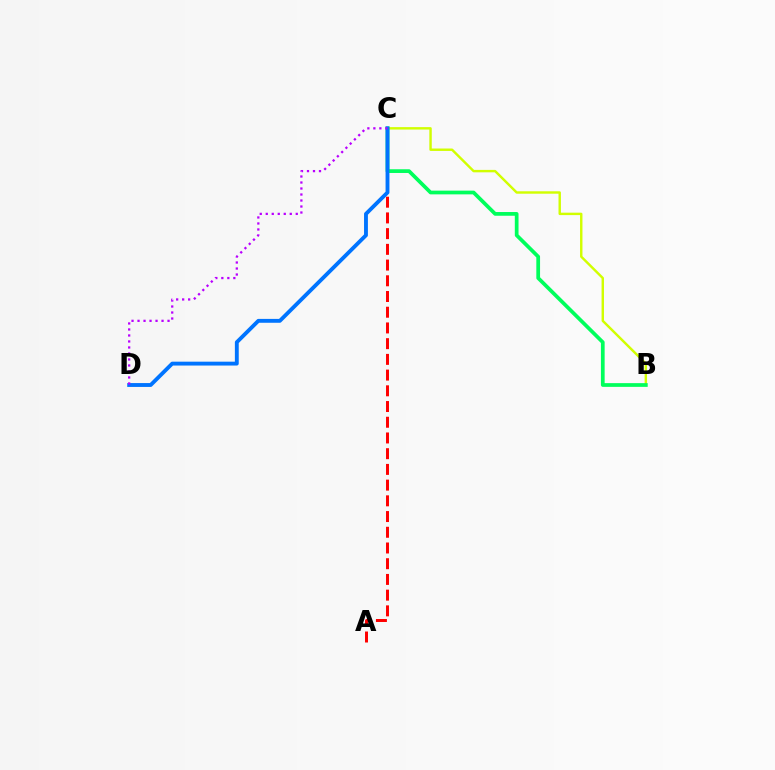{('A', 'C'): [{'color': '#ff0000', 'line_style': 'dashed', 'thickness': 2.14}], ('B', 'C'): [{'color': '#d1ff00', 'line_style': 'solid', 'thickness': 1.74}, {'color': '#00ff5c', 'line_style': 'solid', 'thickness': 2.68}], ('C', 'D'): [{'color': '#0074ff', 'line_style': 'solid', 'thickness': 2.79}, {'color': '#b900ff', 'line_style': 'dotted', 'thickness': 1.63}]}